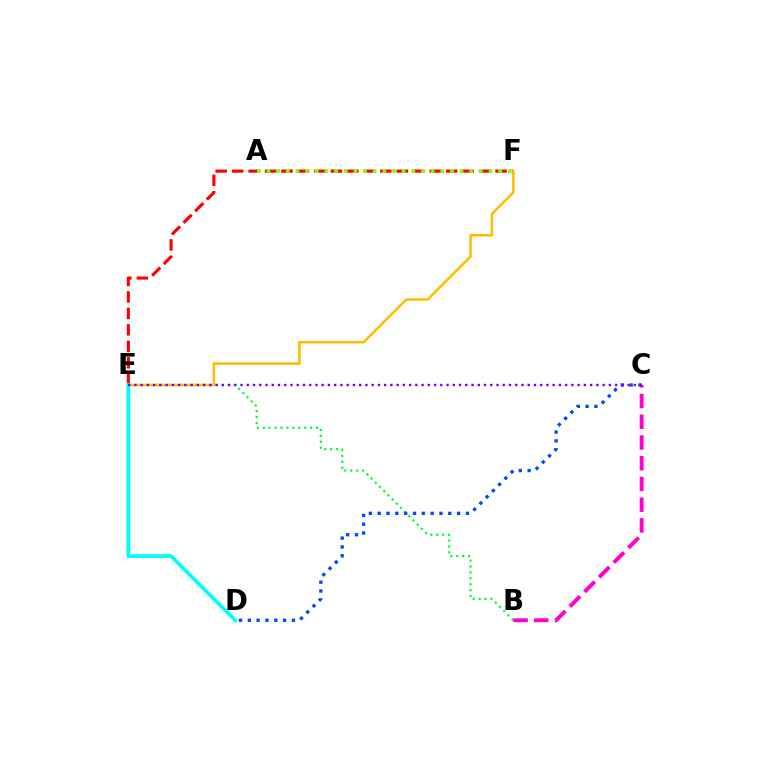{('E', 'F'): [{'color': '#ff0000', 'line_style': 'dashed', 'thickness': 2.24}, {'color': '#ffbd00', 'line_style': 'solid', 'thickness': 1.82}], ('B', 'E'): [{'color': '#00ff39', 'line_style': 'dotted', 'thickness': 1.61}], ('B', 'C'): [{'color': '#ff00cf', 'line_style': 'dashed', 'thickness': 2.82}], ('C', 'D'): [{'color': '#004bff', 'line_style': 'dotted', 'thickness': 2.4}], ('A', 'F'): [{'color': '#84ff00', 'line_style': 'dotted', 'thickness': 2.62}], ('D', 'E'): [{'color': '#00fff6', 'line_style': 'solid', 'thickness': 2.72}], ('C', 'E'): [{'color': '#7200ff', 'line_style': 'dotted', 'thickness': 1.7}]}